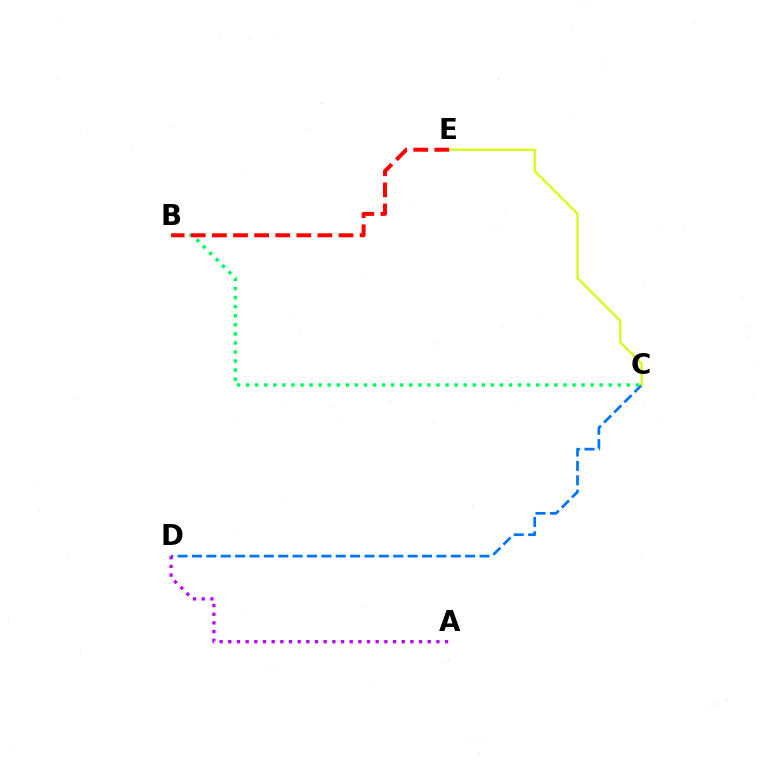{('C', 'D'): [{'color': '#0074ff', 'line_style': 'dashed', 'thickness': 1.95}], ('A', 'D'): [{'color': '#b900ff', 'line_style': 'dotted', 'thickness': 2.36}], ('C', 'E'): [{'color': '#d1ff00', 'line_style': 'solid', 'thickness': 1.54}], ('B', 'C'): [{'color': '#00ff5c', 'line_style': 'dotted', 'thickness': 2.46}], ('B', 'E'): [{'color': '#ff0000', 'line_style': 'dashed', 'thickness': 2.87}]}